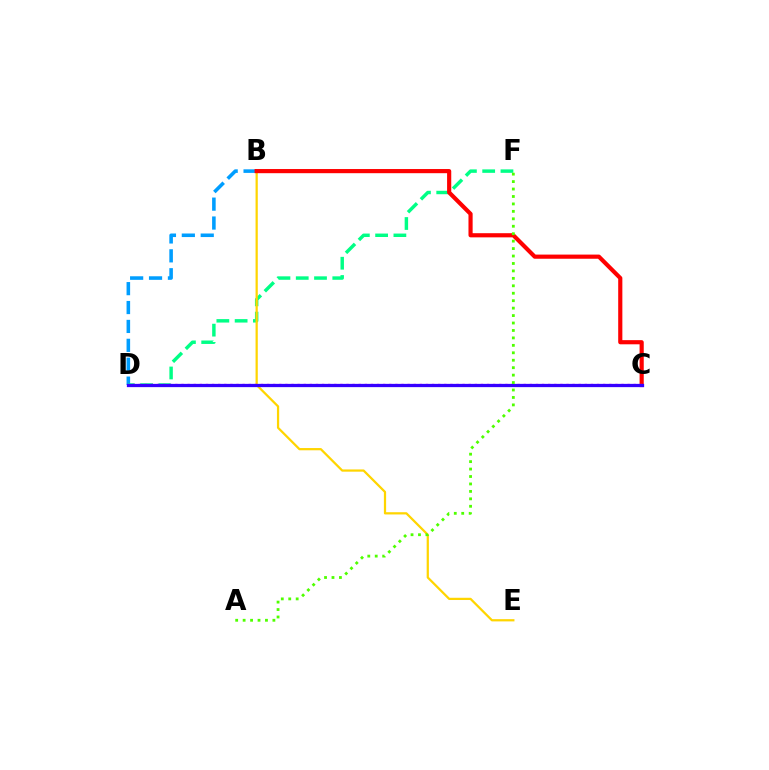{('B', 'D'): [{'color': '#009eff', 'line_style': 'dashed', 'thickness': 2.57}], ('D', 'F'): [{'color': '#00ff86', 'line_style': 'dashed', 'thickness': 2.48}], ('B', 'E'): [{'color': '#ffd500', 'line_style': 'solid', 'thickness': 1.61}], ('B', 'C'): [{'color': '#ff0000', 'line_style': 'solid', 'thickness': 2.99}], ('C', 'D'): [{'color': '#ff00ed', 'line_style': 'dotted', 'thickness': 1.66}, {'color': '#3700ff', 'line_style': 'solid', 'thickness': 2.35}], ('A', 'F'): [{'color': '#4fff00', 'line_style': 'dotted', 'thickness': 2.02}]}